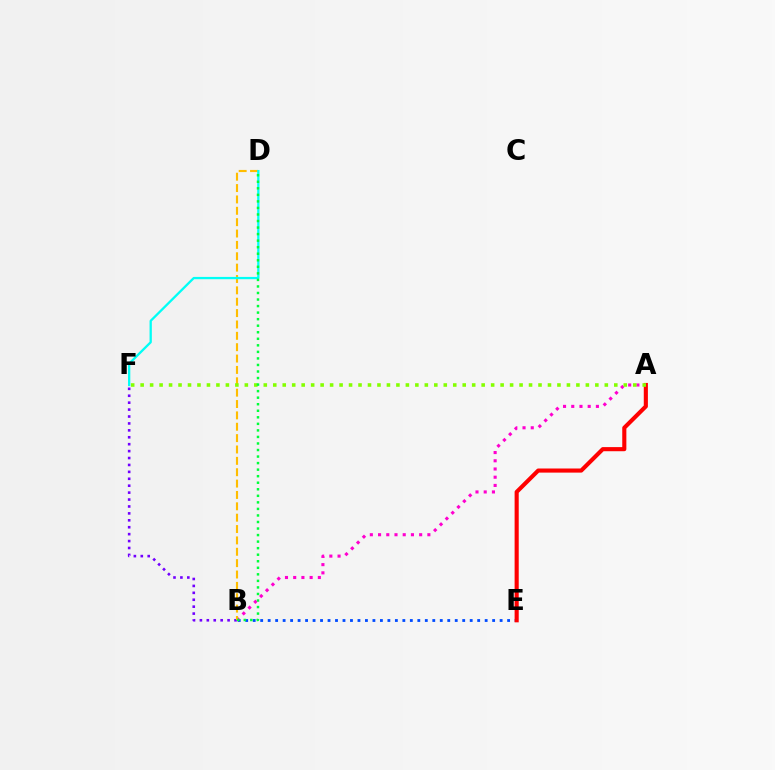{('B', 'E'): [{'color': '#004bff', 'line_style': 'dotted', 'thickness': 2.03}], ('A', 'E'): [{'color': '#ff0000', 'line_style': 'solid', 'thickness': 2.96}], ('A', 'B'): [{'color': '#ff00cf', 'line_style': 'dotted', 'thickness': 2.23}], ('B', 'F'): [{'color': '#7200ff', 'line_style': 'dotted', 'thickness': 1.88}], ('B', 'D'): [{'color': '#ffbd00', 'line_style': 'dashed', 'thickness': 1.54}, {'color': '#00ff39', 'line_style': 'dotted', 'thickness': 1.78}], ('A', 'F'): [{'color': '#84ff00', 'line_style': 'dotted', 'thickness': 2.57}], ('D', 'F'): [{'color': '#00fff6', 'line_style': 'solid', 'thickness': 1.65}]}